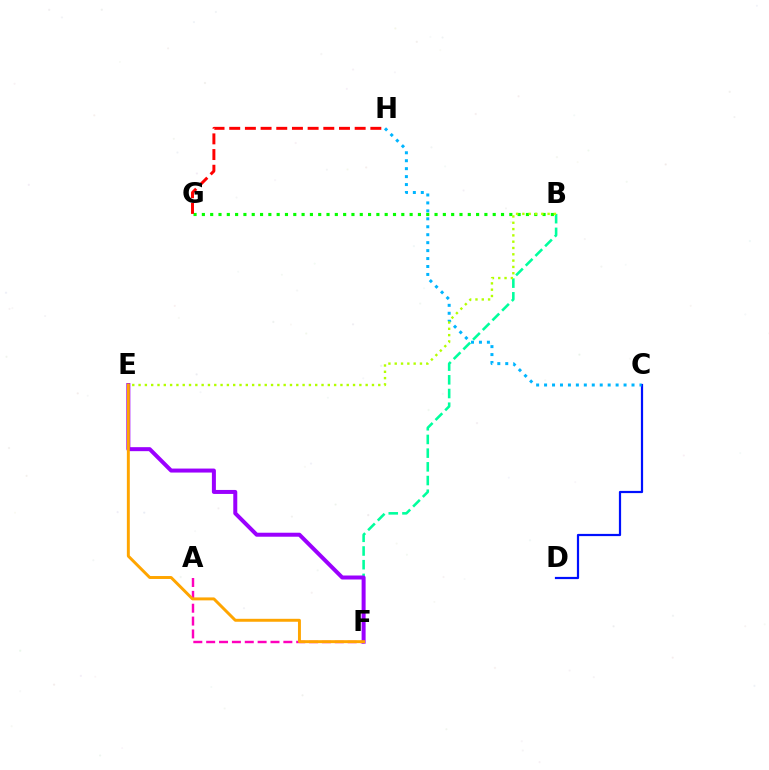{('C', 'D'): [{'color': '#0010ff', 'line_style': 'solid', 'thickness': 1.59}], ('A', 'F'): [{'color': '#ff00bd', 'line_style': 'dashed', 'thickness': 1.75}], ('C', 'H'): [{'color': '#00b5ff', 'line_style': 'dotted', 'thickness': 2.16}], ('B', 'F'): [{'color': '#00ff9d', 'line_style': 'dashed', 'thickness': 1.86}], ('B', 'G'): [{'color': '#08ff00', 'line_style': 'dotted', 'thickness': 2.26}], ('G', 'H'): [{'color': '#ff0000', 'line_style': 'dashed', 'thickness': 2.13}], ('E', 'F'): [{'color': '#9b00ff', 'line_style': 'solid', 'thickness': 2.88}, {'color': '#ffa500', 'line_style': 'solid', 'thickness': 2.12}], ('B', 'E'): [{'color': '#b3ff00', 'line_style': 'dotted', 'thickness': 1.71}]}